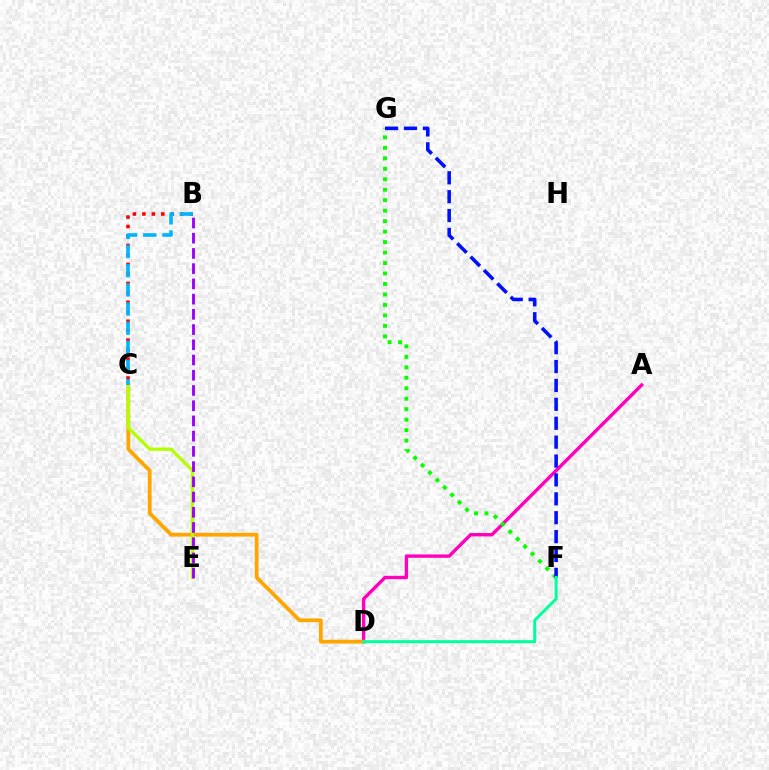{('A', 'D'): [{'color': '#ff00bd', 'line_style': 'solid', 'thickness': 2.43}], ('C', 'D'): [{'color': '#ffa500', 'line_style': 'solid', 'thickness': 2.72}], ('C', 'E'): [{'color': '#b3ff00', 'line_style': 'solid', 'thickness': 2.34}], ('B', 'C'): [{'color': '#ff0000', 'line_style': 'dotted', 'thickness': 2.57}, {'color': '#00b5ff', 'line_style': 'dashed', 'thickness': 2.6}], ('F', 'G'): [{'color': '#08ff00', 'line_style': 'dotted', 'thickness': 2.85}, {'color': '#0010ff', 'line_style': 'dashed', 'thickness': 2.57}], ('D', 'F'): [{'color': '#00ff9d', 'line_style': 'solid', 'thickness': 2.15}], ('B', 'E'): [{'color': '#9b00ff', 'line_style': 'dashed', 'thickness': 2.07}]}